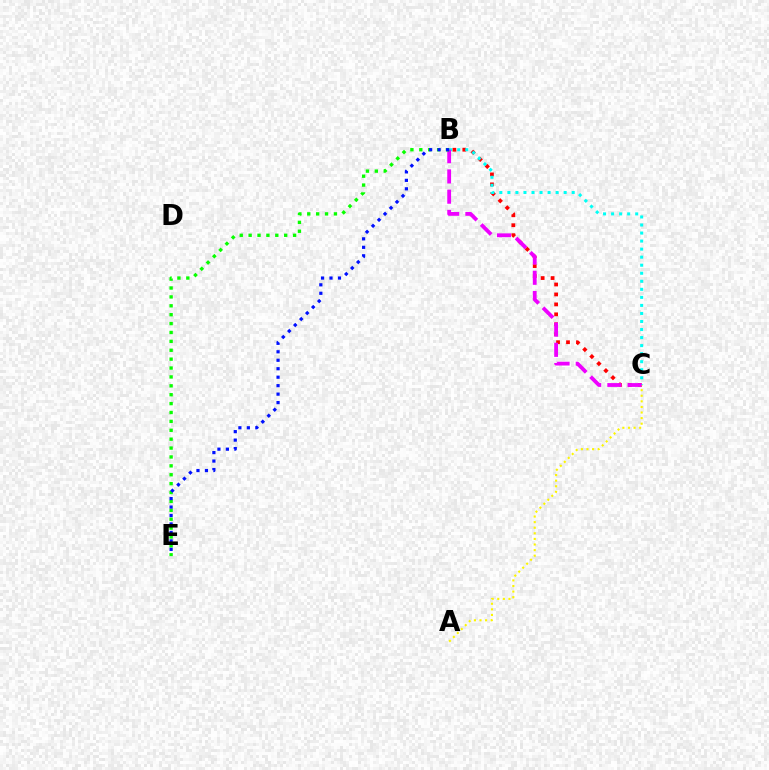{('B', 'C'): [{'color': '#ff0000', 'line_style': 'dotted', 'thickness': 2.7}, {'color': '#00fff6', 'line_style': 'dotted', 'thickness': 2.18}, {'color': '#ee00ff', 'line_style': 'dashed', 'thickness': 2.75}], ('A', 'C'): [{'color': '#fcf500', 'line_style': 'dotted', 'thickness': 1.52}], ('B', 'E'): [{'color': '#08ff00', 'line_style': 'dotted', 'thickness': 2.42}, {'color': '#0010ff', 'line_style': 'dotted', 'thickness': 2.3}]}